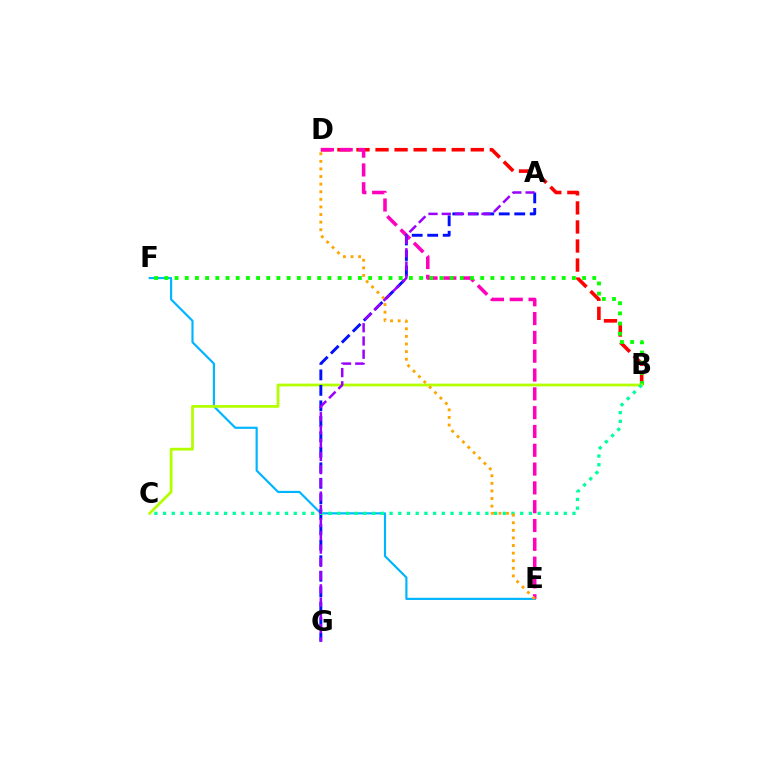{('E', 'F'): [{'color': '#00b5ff', 'line_style': 'solid', 'thickness': 1.56}], ('B', 'D'): [{'color': '#ff0000', 'line_style': 'dashed', 'thickness': 2.59}], ('D', 'E'): [{'color': '#ff00bd', 'line_style': 'dashed', 'thickness': 2.56}, {'color': '#ffa500', 'line_style': 'dotted', 'thickness': 2.06}], ('B', 'F'): [{'color': '#08ff00', 'line_style': 'dotted', 'thickness': 2.77}], ('B', 'C'): [{'color': '#b3ff00', 'line_style': 'solid', 'thickness': 1.99}, {'color': '#00ff9d', 'line_style': 'dotted', 'thickness': 2.37}], ('A', 'G'): [{'color': '#0010ff', 'line_style': 'dashed', 'thickness': 2.1}, {'color': '#9b00ff', 'line_style': 'dashed', 'thickness': 1.8}]}